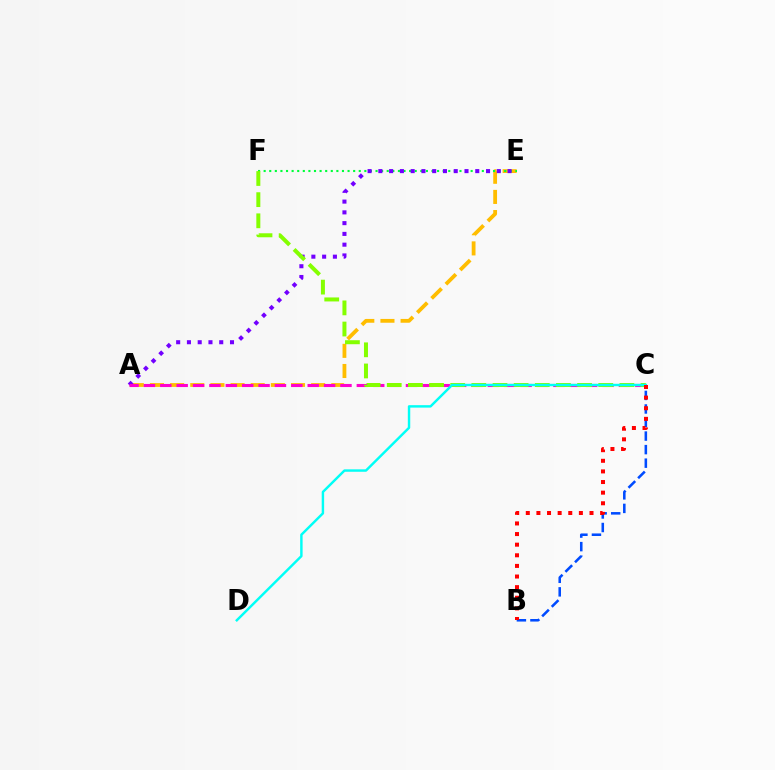{('A', 'E'): [{'color': '#ffbd00', 'line_style': 'dashed', 'thickness': 2.74}, {'color': '#7200ff', 'line_style': 'dotted', 'thickness': 2.93}], ('B', 'C'): [{'color': '#004bff', 'line_style': 'dashed', 'thickness': 1.84}, {'color': '#ff0000', 'line_style': 'dotted', 'thickness': 2.88}], ('E', 'F'): [{'color': '#00ff39', 'line_style': 'dotted', 'thickness': 1.52}], ('A', 'C'): [{'color': '#ff00cf', 'line_style': 'dashed', 'thickness': 2.22}], ('C', 'F'): [{'color': '#84ff00', 'line_style': 'dashed', 'thickness': 2.87}], ('C', 'D'): [{'color': '#00fff6', 'line_style': 'solid', 'thickness': 1.75}]}